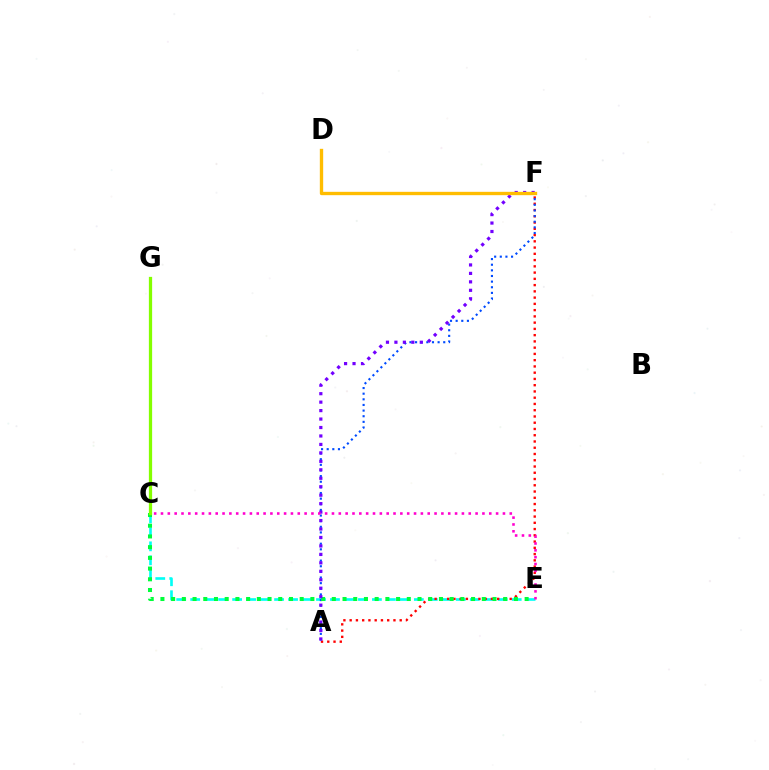{('C', 'E'): [{'color': '#00fff6', 'line_style': 'dashed', 'thickness': 1.9}, {'color': '#00ff39', 'line_style': 'dotted', 'thickness': 2.91}, {'color': '#ff00cf', 'line_style': 'dotted', 'thickness': 1.86}], ('A', 'F'): [{'color': '#ff0000', 'line_style': 'dotted', 'thickness': 1.7}, {'color': '#004bff', 'line_style': 'dotted', 'thickness': 1.53}, {'color': '#7200ff', 'line_style': 'dotted', 'thickness': 2.3}], ('D', 'F'): [{'color': '#ffbd00', 'line_style': 'solid', 'thickness': 2.41}], ('C', 'G'): [{'color': '#84ff00', 'line_style': 'solid', 'thickness': 2.34}]}